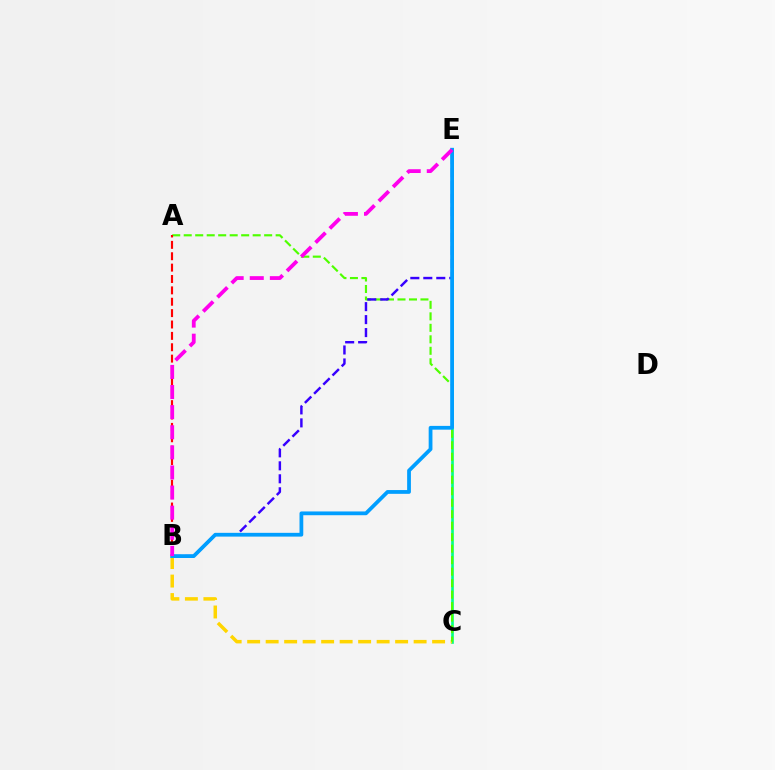{('C', 'E'): [{'color': '#00ff86', 'line_style': 'solid', 'thickness': 1.9}], ('B', 'C'): [{'color': '#ffd500', 'line_style': 'dashed', 'thickness': 2.51}], ('A', 'C'): [{'color': '#4fff00', 'line_style': 'dashed', 'thickness': 1.56}], ('B', 'E'): [{'color': '#3700ff', 'line_style': 'dashed', 'thickness': 1.76}, {'color': '#009eff', 'line_style': 'solid', 'thickness': 2.72}, {'color': '#ff00ed', 'line_style': 'dashed', 'thickness': 2.73}], ('A', 'B'): [{'color': '#ff0000', 'line_style': 'dashed', 'thickness': 1.55}]}